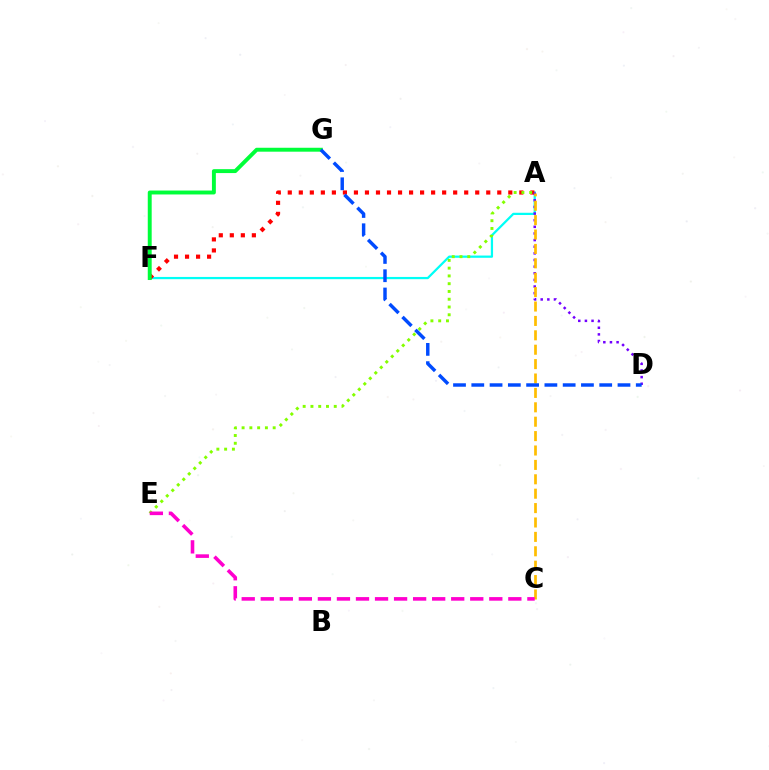{('A', 'F'): [{'color': '#00fff6', 'line_style': 'solid', 'thickness': 1.61}, {'color': '#ff0000', 'line_style': 'dotted', 'thickness': 3.0}], ('A', 'D'): [{'color': '#7200ff', 'line_style': 'dotted', 'thickness': 1.8}], ('A', 'C'): [{'color': '#ffbd00', 'line_style': 'dashed', 'thickness': 1.96}], ('F', 'G'): [{'color': '#00ff39', 'line_style': 'solid', 'thickness': 2.82}], ('A', 'E'): [{'color': '#84ff00', 'line_style': 'dotted', 'thickness': 2.11}], ('C', 'E'): [{'color': '#ff00cf', 'line_style': 'dashed', 'thickness': 2.59}], ('D', 'G'): [{'color': '#004bff', 'line_style': 'dashed', 'thickness': 2.48}]}